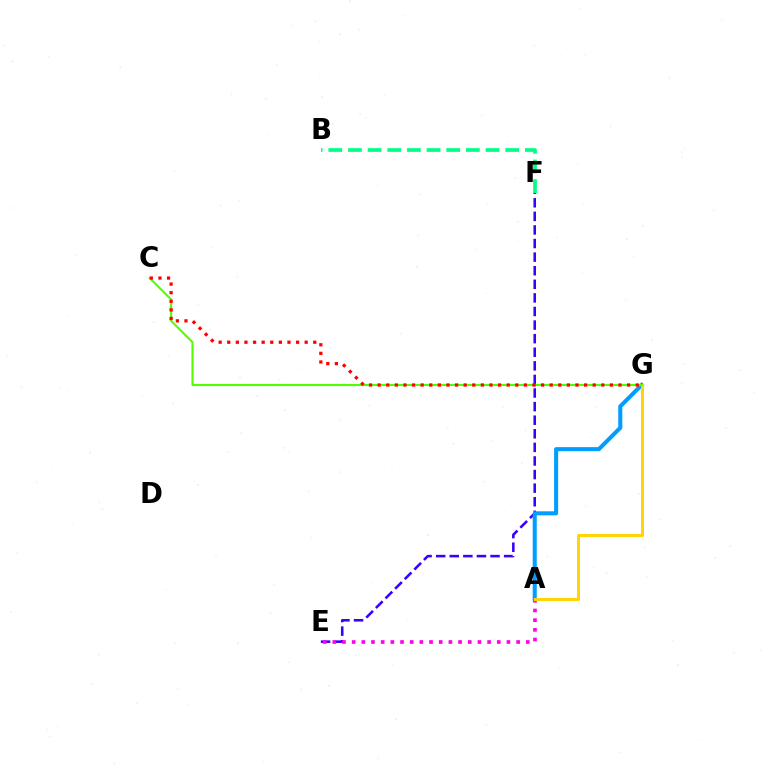{('E', 'F'): [{'color': '#3700ff', 'line_style': 'dashed', 'thickness': 1.85}], ('A', 'E'): [{'color': '#ff00ed', 'line_style': 'dotted', 'thickness': 2.63}], ('A', 'G'): [{'color': '#009eff', 'line_style': 'solid', 'thickness': 2.93}, {'color': '#ffd500', 'line_style': 'solid', 'thickness': 2.13}], ('C', 'G'): [{'color': '#4fff00', 'line_style': 'solid', 'thickness': 1.5}, {'color': '#ff0000', 'line_style': 'dotted', 'thickness': 2.34}], ('B', 'F'): [{'color': '#00ff86', 'line_style': 'dashed', 'thickness': 2.67}]}